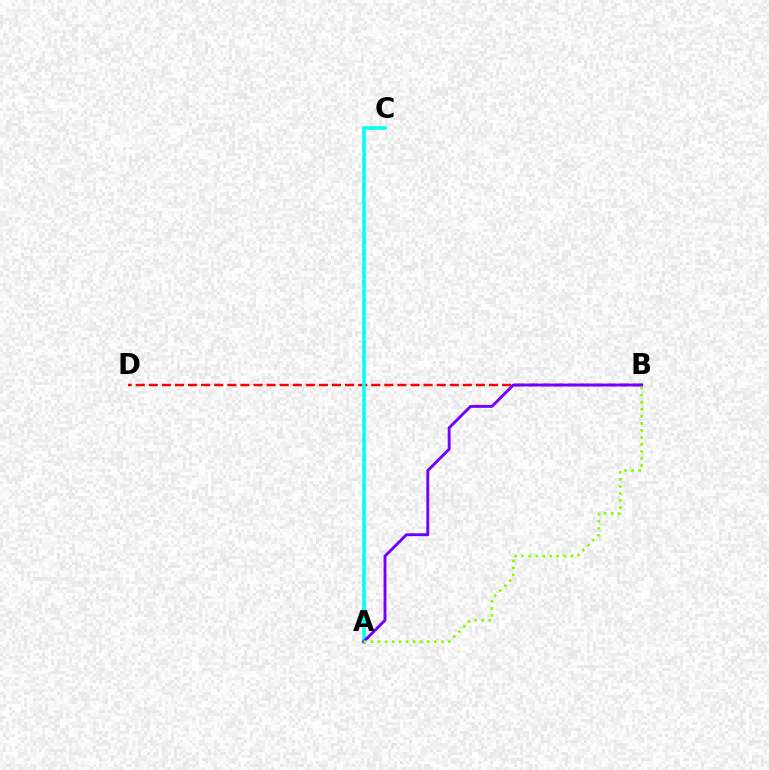{('B', 'D'): [{'color': '#ff0000', 'line_style': 'dashed', 'thickness': 1.78}], ('A', 'C'): [{'color': '#00fff6', 'line_style': 'solid', 'thickness': 2.56}], ('A', 'B'): [{'color': '#7200ff', 'line_style': 'solid', 'thickness': 2.08}, {'color': '#84ff00', 'line_style': 'dotted', 'thickness': 1.91}]}